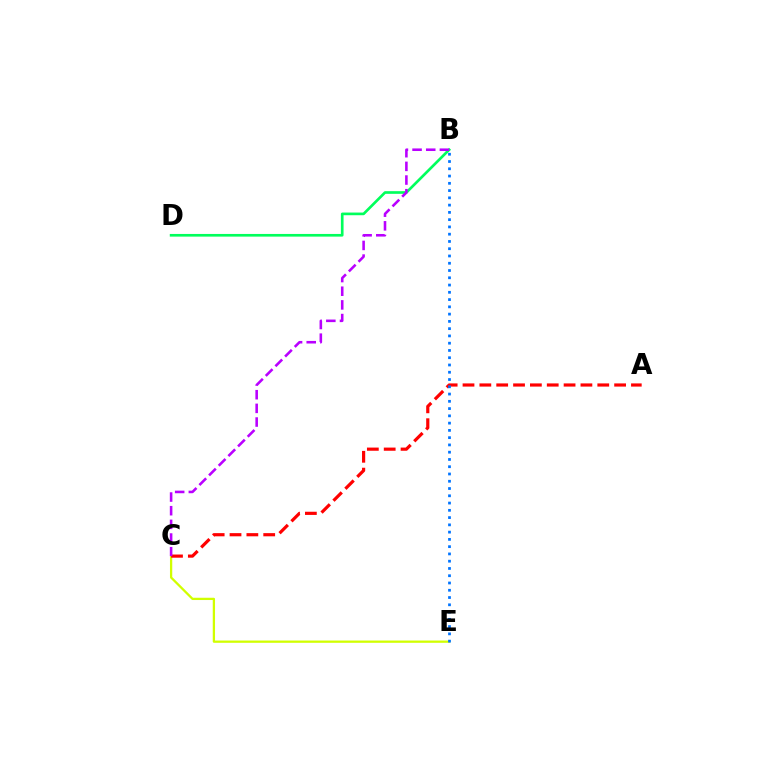{('C', 'E'): [{'color': '#d1ff00', 'line_style': 'solid', 'thickness': 1.64}], ('A', 'C'): [{'color': '#ff0000', 'line_style': 'dashed', 'thickness': 2.29}], ('B', 'D'): [{'color': '#00ff5c', 'line_style': 'solid', 'thickness': 1.92}], ('B', 'E'): [{'color': '#0074ff', 'line_style': 'dotted', 'thickness': 1.97}], ('B', 'C'): [{'color': '#b900ff', 'line_style': 'dashed', 'thickness': 1.86}]}